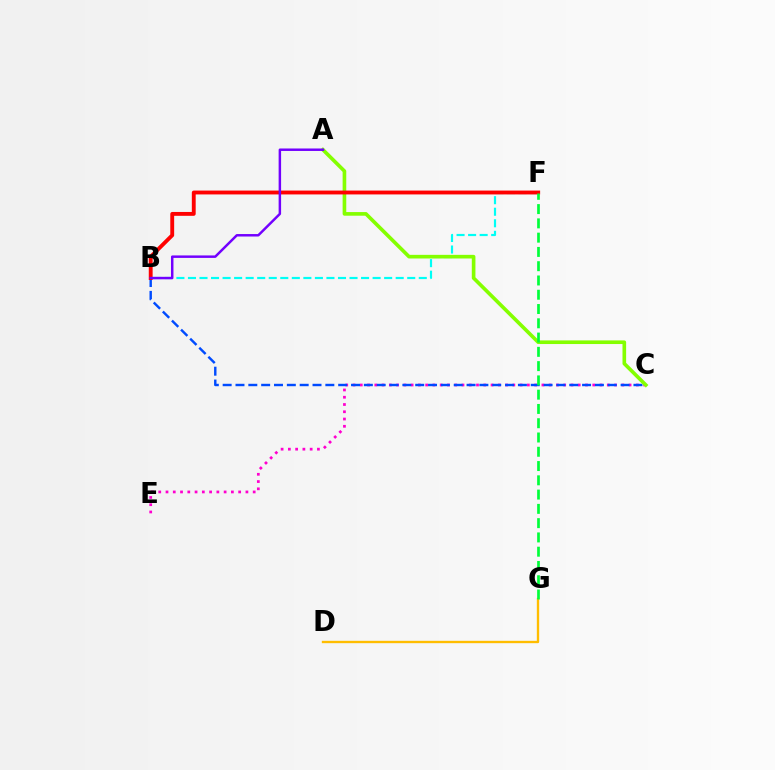{('C', 'E'): [{'color': '#ff00cf', 'line_style': 'dotted', 'thickness': 1.97}], ('D', 'G'): [{'color': '#ffbd00', 'line_style': 'solid', 'thickness': 1.7}], ('B', 'C'): [{'color': '#004bff', 'line_style': 'dashed', 'thickness': 1.74}], ('B', 'F'): [{'color': '#00fff6', 'line_style': 'dashed', 'thickness': 1.57}, {'color': '#ff0000', 'line_style': 'solid', 'thickness': 2.78}], ('A', 'C'): [{'color': '#84ff00', 'line_style': 'solid', 'thickness': 2.62}], ('A', 'B'): [{'color': '#7200ff', 'line_style': 'solid', 'thickness': 1.78}], ('F', 'G'): [{'color': '#00ff39', 'line_style': 'dashed', 'thickness': 1.94}]}